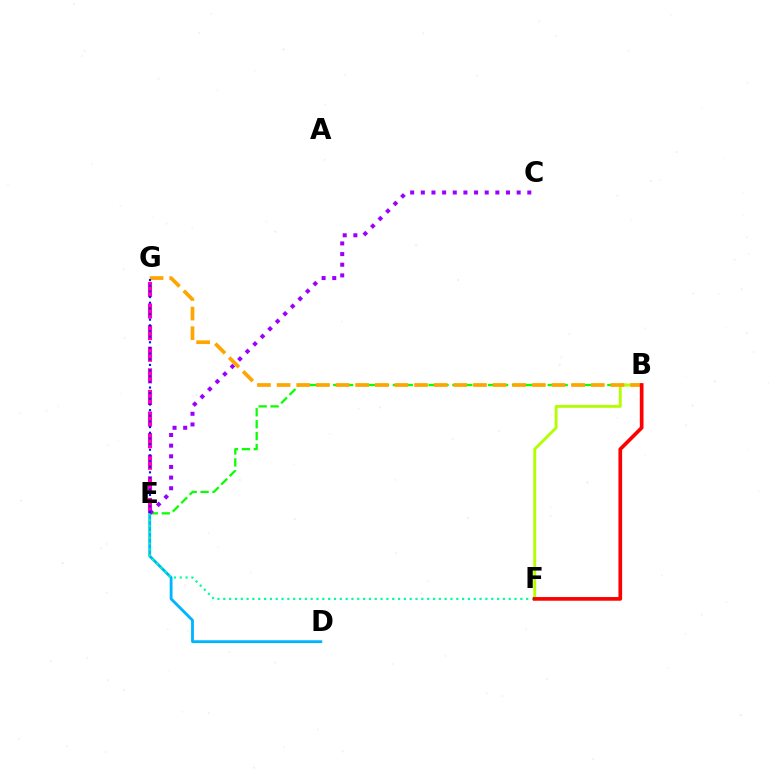{('D', 'E'): [{'color': '#00b5ff', 'line_style': 'solid', 'thickness': 2.03}], ('B', 'E'): [{'color': '#08ff00', 'line_style': 'dashed', 'thickness': 1.62}], ('E', 'F'): [{'color': '#00ff9d', 'line_style': 'dotted', 'thickness': 1.58}], ('E', 'G'): [{'color': '#ff00bd', 'line_style': 'dashed', 'thickness': 2.93}, {'color': '#0010ff', 'line_style': 'dotted', 'thickness': 1.54}], ('B', 'F'): [{'color': '#b3ff00', 'line_style': 'solid', 'thickness': 2.07}, {'color': '#ff0000', 'line_style': 'solid', 'thickness': 2.65}], ('C', 'E'): [{'color': '#9b00ff', 'line_style': 'dotted', 'thickness': 2.89}], ('B', 'G'): [{'color': '#ffa500', 'line_style': 'dashed', 'thickness': 2.67}]}